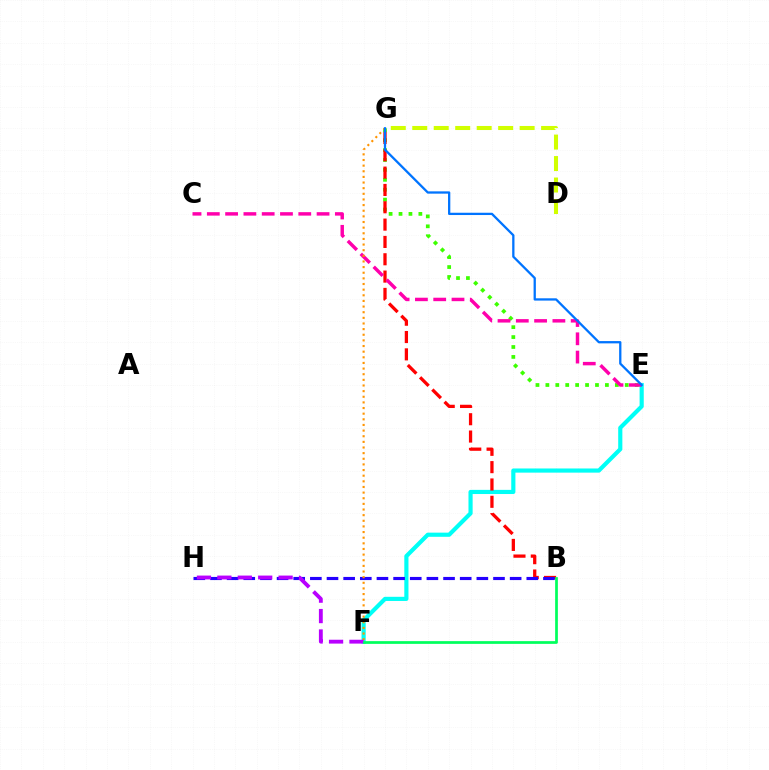{('E', 'F'): [{'color': '#00fff6', 'line_style': 'solid', 'thickness': 2.99}], ('E', 'G'): [{'color': '#3dff00', 'line_style': 'dotted', 'thickness': 2.7}, {'color': '#0074ff', 'line_style': 'solid', 'thickness': 1.65}], ('B', 'G'): [{'color': '#ff0000', 'line_style': 'dashed', 'thickness': 2.35}], ('B', 'H'): [{'color': '#2500ff', 'line_style': 'dashed', 'thickness': 2.26}], ('C', 'E'): [{'color': '#ff00ac', 'line_style': 'dashed', 'thickness': 2.48}], ('F', 'G'): [{'color': '#ff9400', 'line_style': 'dotted', 'thickness': 1.53}], ('F', 'H'): [{'color': '#b900ff', 'line_style': 'dashed', 'thickness': 2.77}], ('D', 'G'): [{'color': '#d1ff00', 'line_style': 'dashed', 'thickness': 2.92}], ('B', 'F'): [{'color': '#00ff5c', 'line_style': 'solid', 'thickness': 1.96}]}